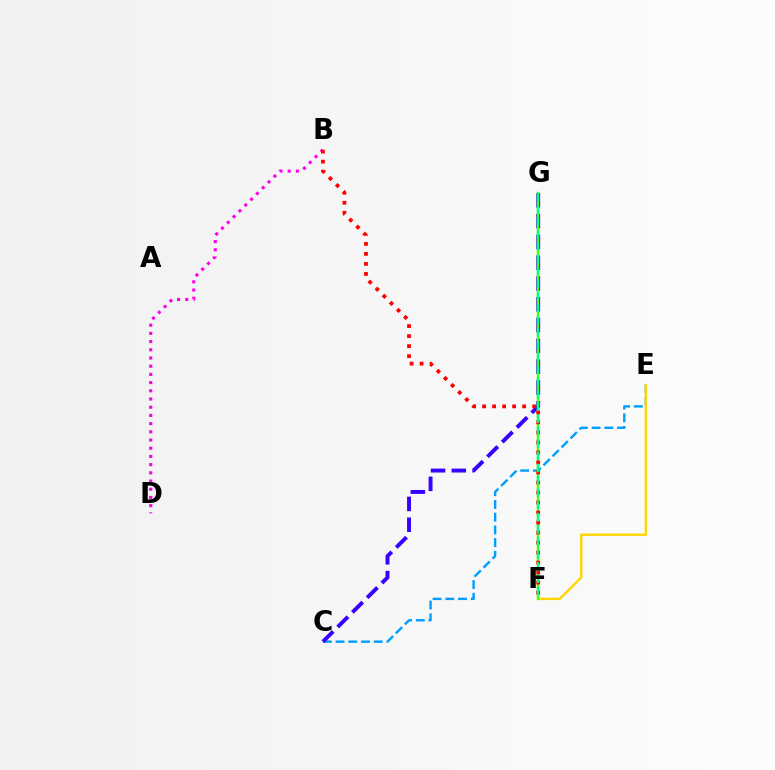{('C', 'E'): [{'color': '#009eff', 'line_style': 'dashed', 'thickness': 1.73}], ('E', 'F'): [{'color': '#ffd500', 'line_style': 'solid', 'thickness': 1.71}], ('B', 'D'): [{'color': '#ff00ed', 'line_style': 'dotted', 'thickness': 2.23}], ('C', 'G'): [{'color': '#3700ff', 'line_style': 'dashed', 'thickness': 2.82}], ('F', 'G'): [{'color': '#4fff00', 'line_style': 'solid', 'thickness': 1.76}, {'color': '#00ff86', 'line_style': 'dashed', 'thickness': 1.67}], ('B', 'F'): [{'color': '#ff0000', 'line_style': 'dotted', 'thickness': 2.72}]}